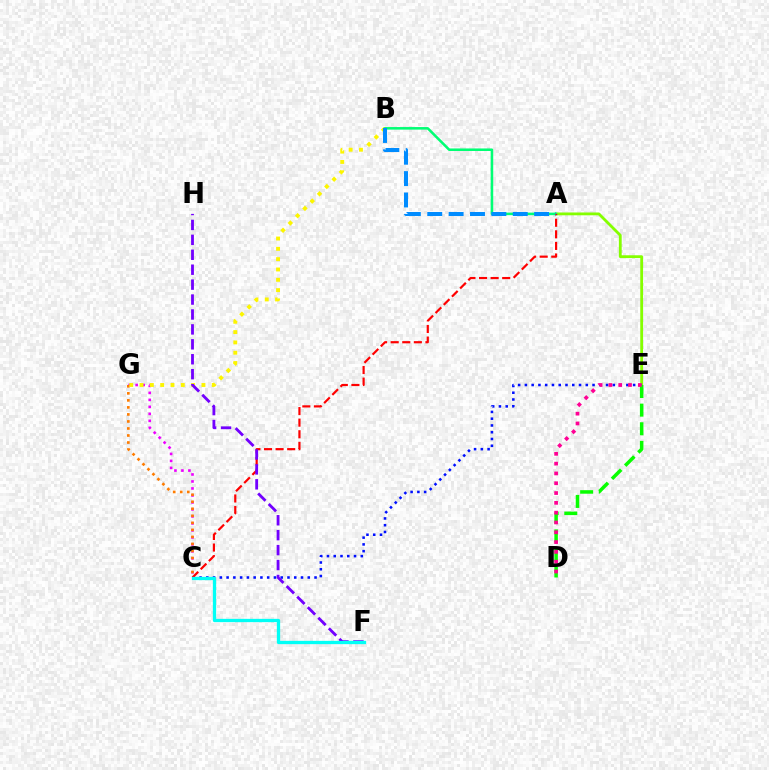{('A', 'E'): [{'color': '#84ff00', 'line_style': 'solid', 'thickness': 2.02}], ('C', 'G'): [{'color': '#ee00ff', 'line_style': 'dotted', 'thickness': 1.9}, {'color': '#ff7c00', 'line_style': 'dotted', 'thickness': 1.91}], ('A', 'B'): [{'color': '#00ff74', 'line_style': 'solid', 'thickness': 1.84}, {'color': '#008cff', 'line_style': 'dashed', 'thickness': 2.9}], ('C', 'E'): [{'color': '#0010ff', 'line_style': 'dotted', 'thickness': 1.84}], ('A', 'C'): [{'color': '#ff0000', 'line_style': 'dashed', 'thickness': 1.57}], ('D', 'E'): [{'color': '#08ff00', 'line_style': 'dashed', 'thickness': 2.53}, {'color': '#ff0094', 'line_style': 'dotted', 'thickness': 2.66}], ('B', 'G'): [{'color': '#fcf500', 'line_style': 'dotted', 'thickness': 2.8}], ('F', 'H'): [{'color': '#7200ff', 'line_style': 'dashed', 'thickness': 2.03}], ('C', 'F'): [{'color': '#00fff6', 'line_style': 'solid', 'thickness': 2.37}]}